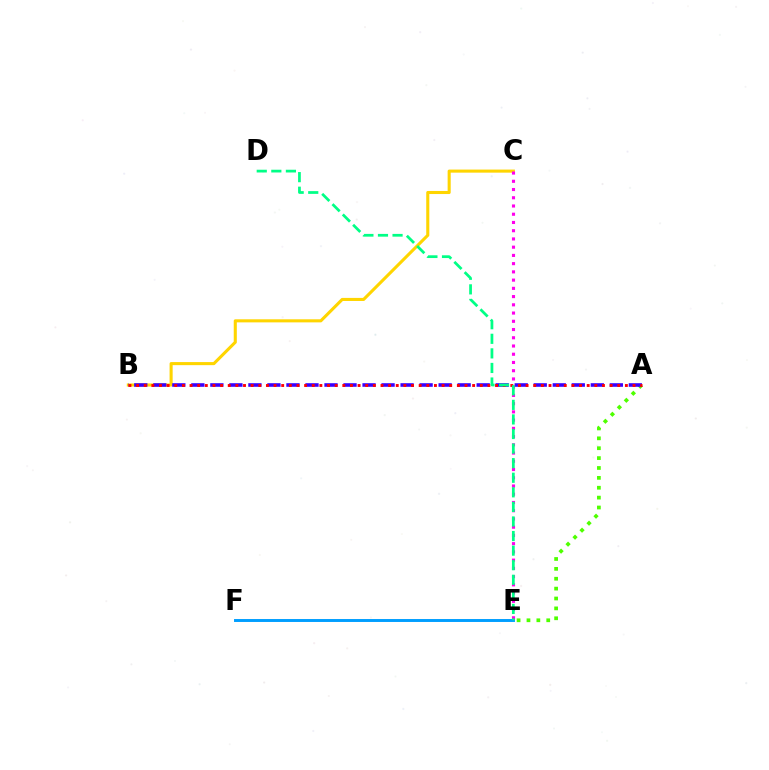{('B', 'C'): [{'color': '#ffd500', 'line_style': 'solid', 'thickness': 2.22}], ('E', 'F'): [{'color': '#009eff', 'line_style': 'solid', 'thickness': 2.11}], ('C', 'E'): [{'color': '#ff00ed', 'line_style': 'dotted', 'thickness': 2.24}], ('A', 'E'): [{'color': '#4fff00', 'line_style': 'dotted', 'thickness': 2.69}], ('A', 'B'): [{'color': '#3700ff', 'line_style': 'dashed', 'thickness': 2.58}, {'color': '#ff0000', 'line_style': 'dotted', 'thickness': 2.08}], ('D', 'E'): [{'color': '#00ff86', 'line_style': 'dashed', 'thickness': 1.98}]}